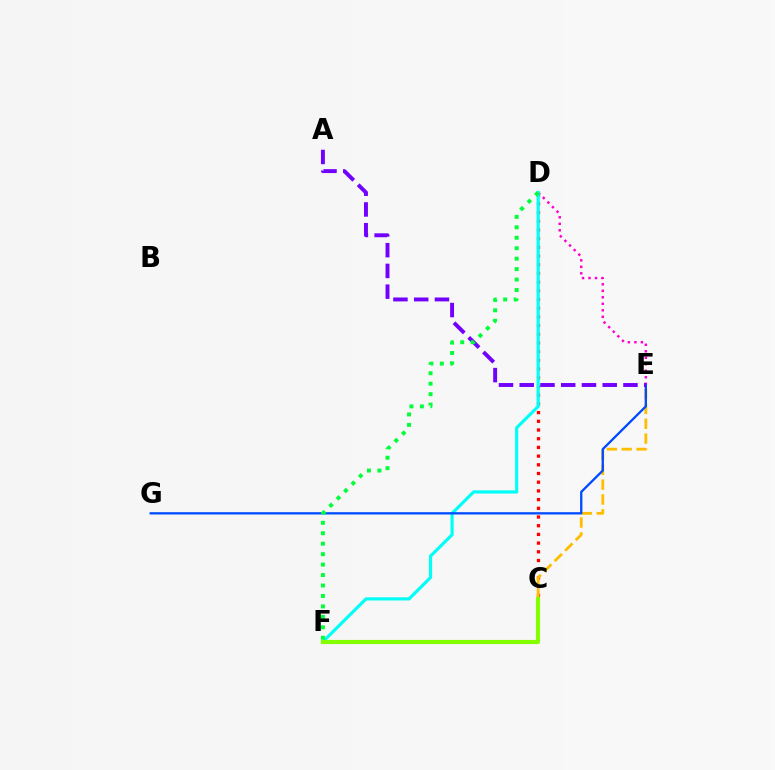{('D', 'E'): [{'color': '#ff00cf', 'line_style': 'dotted', 'thickness': 1.77}], ('C', 'D'): [{'color': '#ff0000', 'line_style': 'dotted', 'thickness': 2.36}], ('C', 'E'): [{'color': '#ffbd00', 'line_style': 'dashed', 'thickness': 2.02}], ('D', 'F'): [{'color': '#00fff6', 'line_style': 'solid', 'thickness': 2.29}, {'color': '#00ff39', 'line_style': 'dotted', 'thickness': 2.84}], ('E', 'G'): [{'color': '#004bff', 'line_style': 'solid', 'thickness': 1.66}], ('A', 'E'): [{'color': '#7200ff', 'line_style': 'dashed', 'thickness': 2.82}], ('C', 'F'): [{'color': '#84ff00', 'line_style': 'solid', 'thickness': 2.97}]}